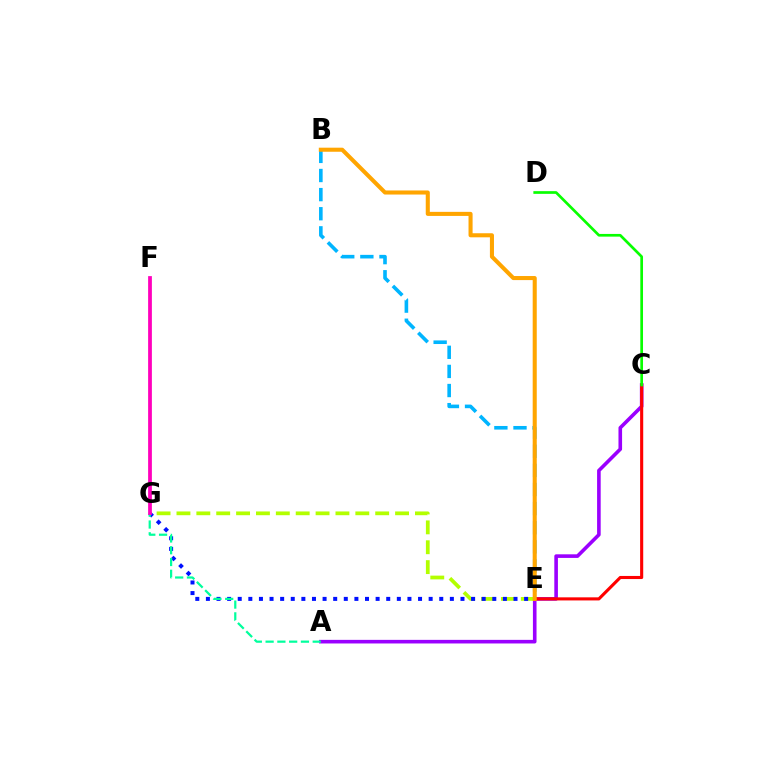{('A', 'C'): [{'color': '#9b00ff', 'line_style': 'solid', 'thickness': 2.6}], ('B', 'E'): [{'color': '#00b5ff', 'line_style': 'dashed', 'thickness': 2.6}, {'color': '#ffa500', 'line_style': 'solid', 'thickness': 2.93}], ('E', 'G'): [{'color': '#b3ff00', 'line_style': 'dashed', 'thickness': 2.7}, {'color': '#0010ff', 'line_style': 'dotted', 'thickness': 2.88}], ('C', 'E'): [{'color': '#ff0000', 'line_style': 'solid', 'thickness': 2.23}], ('C', 'D'): [{'color': '#08ff00', 'line_style': 'solid', 'thickness': 1.94}], ('A', 'G'): [{'color': '#00ff9d', 'line_style': 'dashed', 'thickness': 1.6}], ('F', 'G'): [{'color': '#ff00bd', 'line_style': 'solid', 'thickness': 2.71}]}